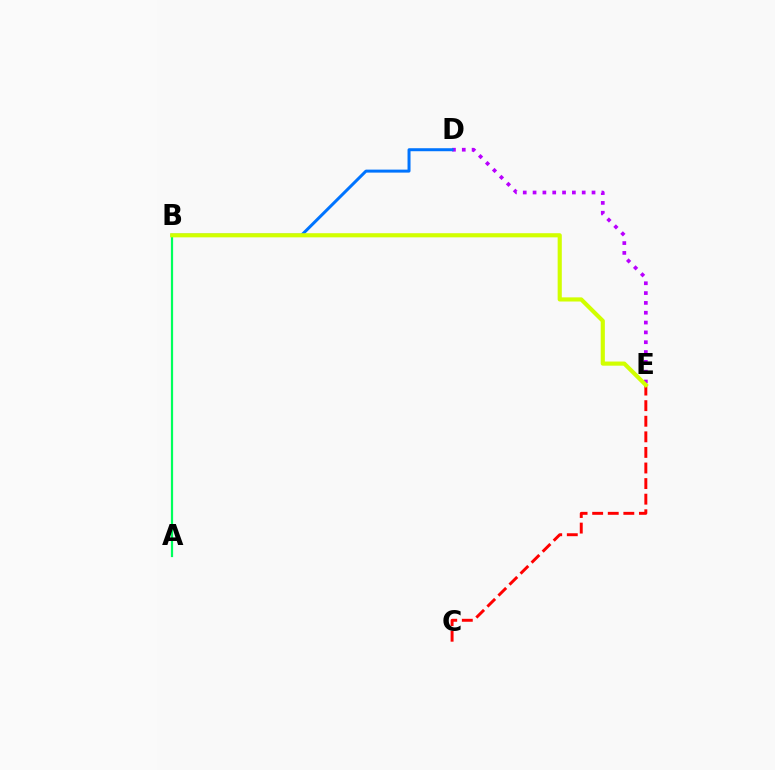{('A', 'B'): [{'color': '#00ff5c', 'line_style': 'solid', 'thickness': 1.6}], ('D', 'E'): [{'color': '#b900ff', 'line_style': 'dotted', 'thickness': 2.67}], ('B', 'D'): [{'color': '#0074ff', 'line_style': 'solid', 'thickness': 2.16}], ('C', 'E'): [{'color': '#ff0000', 'line_style': 'dashed', 'thickness': 2.12}], ('B', 'E'): [{'color': '#d1ff00', 'line_style': 'solid', 'thickness': 2.98}]}